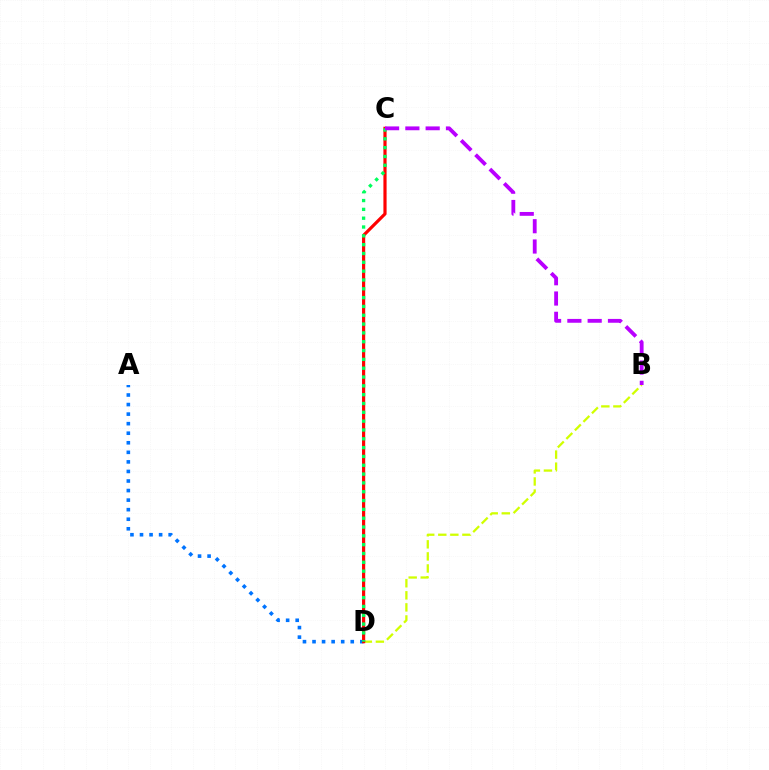{('A', 'D'): [{'color': '#0074ff', 'line_style': 'dotted', 'thickness': 2.6}], ('B', 'D'): [{'color': '#d1ff00', 'line_style': 'dashed', 'thickness': 1.64}], ('C', 'D'): [{'color': '#ff0000', 'line_style': 'solid', 'thickness': 2.29}, {'color': '#00ff5c', 'line_style': 'dotted', 'thickness': 2.4}], ('B', 'C'): [{'color': '#b900ff', 'line_style': 'dashed', 'thickness': 2.76}]}